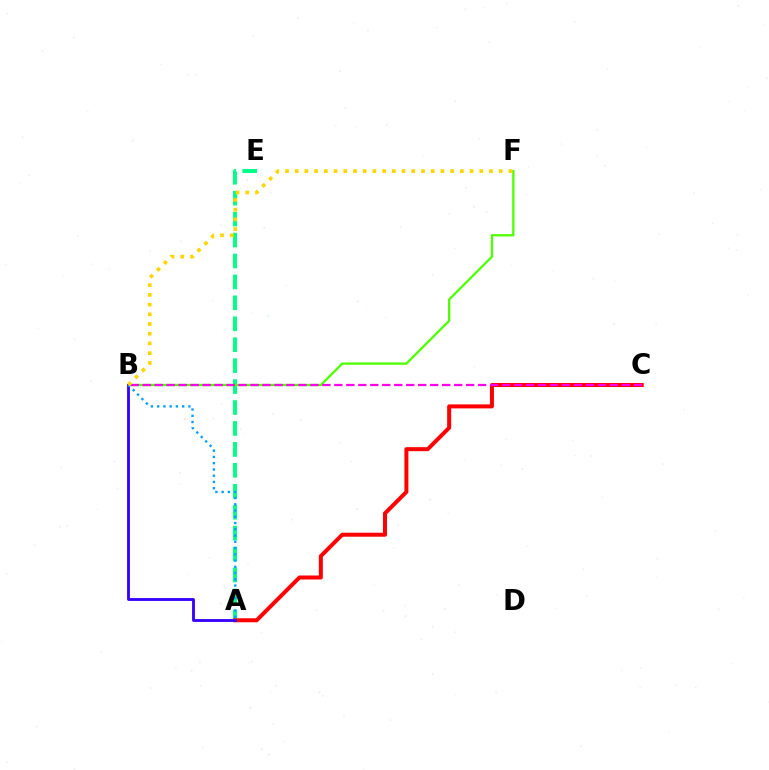{('A', 'E'): [{'color': '#00ff86', 'line_style': 'dashed', 'thickness': 2.84}], ('B', 'F'): [{'color': '#4fff00', 'line_style': 'solid', 'thickness': 1.66}, {'color': '#ffd500', 'line_style': 'dotted', 'thickness': 2.64}], ('A', 'C'): [{'color': '#ff0000', 'line_style': 'solid', 'thickness': 2.88}], ('A', 'B'): [{'color': '#3700ff', 'line_style': 'solid', 'thickness': 2.05}, {'color': '#009eff', 'line_style': 'dotted', 'thickness': 1.7}], ('B', 'C'): [{'color': '#ff00ed', 'line_style': 'dashed', 'thickness': 1.63}]}